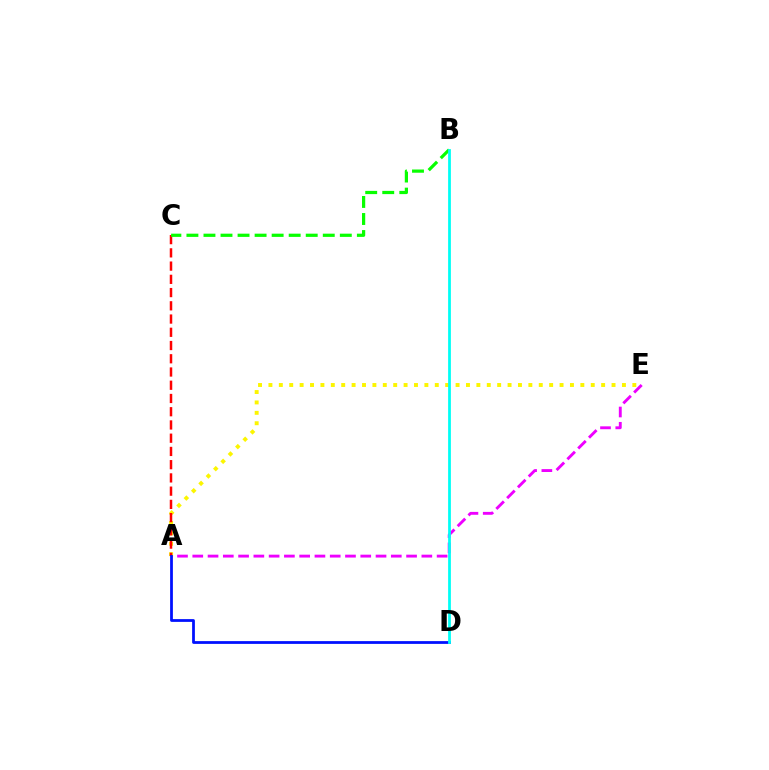{('A', 'E'): [{'color': '#ee00ff', 'line_style': 'dashed', 'thickness': 2.07}, {'color': '#fcf500', 'line_style': 'dotted', 'thickness': 2.82}], ('A', 'C'): [{'color': '#ff0000', 'line_style': 'dashed', 'thickness': 1.8}], ('B', 'C'): [{'color': '#08ff00', 'line_style': 'dashed', 'thickness': 2.32}], ('A', 'D'): [{'color': '#0010ff', 'line_style': 'solid', 'thickness': 1.99}], ('B', 'D'): [{'color': '#00fff6', 'line_style': 'solid', 'thickness': 1.99}]}